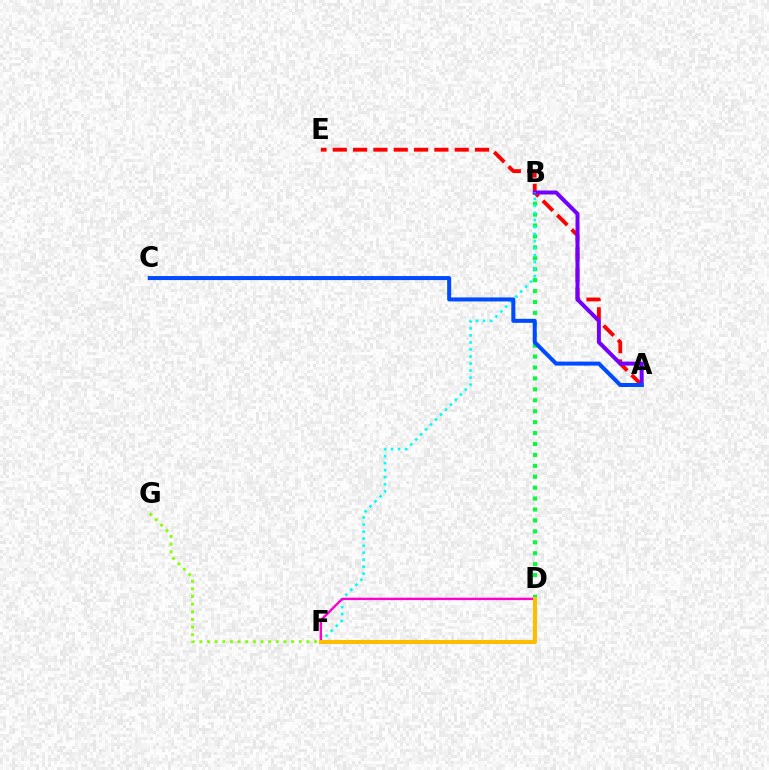{('A', 'E'): [{'color': '#ff0000', 'line_style': 'dashed', 'thickness': 2.76}], ('F', 'G'): [{'color': '#84ff00', 'line_style': 'dotted', 'thickness': 2.08}], ('B', 'D'): [{'color': '#00ff39', 'line_style': 'dotted', 'thickness': 2.97}], ('A', 'B'): [{'color': '#7200ff', 'line_style': 'solid', 'thickness': 2.87}], ('B', 'F'): [{'color': '#00fff6', 'line_style': 'dotted', 'thickness': 1.91}], ('D', 'F'): [{'color': '#ff00cf', 'line_style': 'solid', 'thickness': 1.71}, {'color': '#ffbd00', 'line_style': 'solid', 'thickness': 2.91}], ('A', 'C'): [{'color': '#004bff', 'line_style': 'solid', 'thickness': 2.89}]}